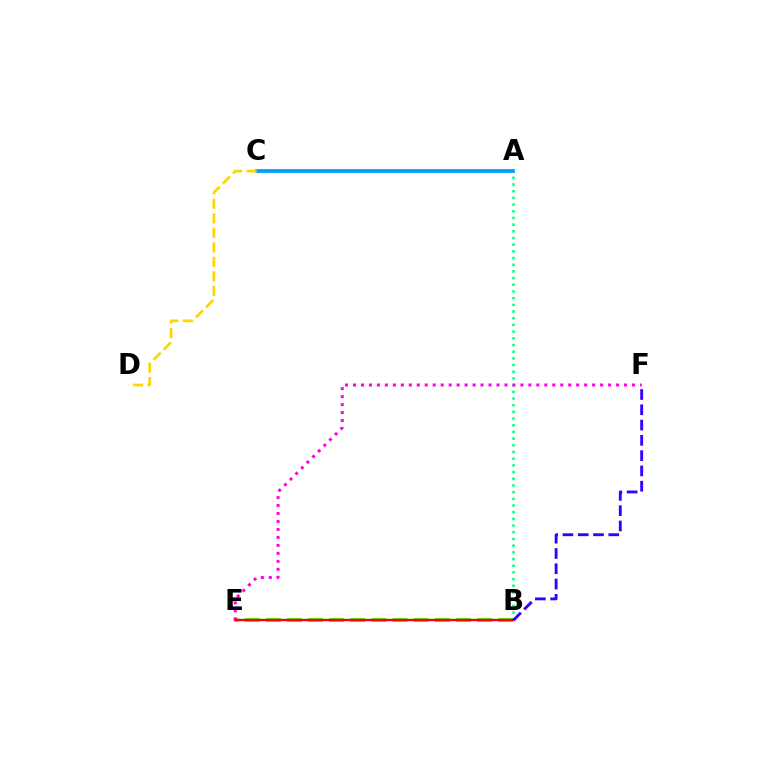{('B', 'E'): [{'color': '#4fff00', 'line_style': 'dashed', 'thickness': 2.87}, {'color': '#ff0000', 'line_style': 'solid', 'thickness': 1.7}], ('A', 'B'): [{'color': '#00ff86', 'line_style': 'dotted', 'thickness': 1.82}], ('E', 'F'): [{'color': '#ff00ed', 'line_style': 'dotted', 'thickness': 2.17}], ('A', 'C'): [{'color': '#009eff', 'line_style': 'solid', 'thickness': 2.69}], ('B', 'F'): [{'color': '#3700ff', 'line_style': 'dashed', 'thickness': 2.08}], ('C', 'D'): [{'color': '#ffd500', 'line_style': 'dashed', 'thickness': 1.97}]}